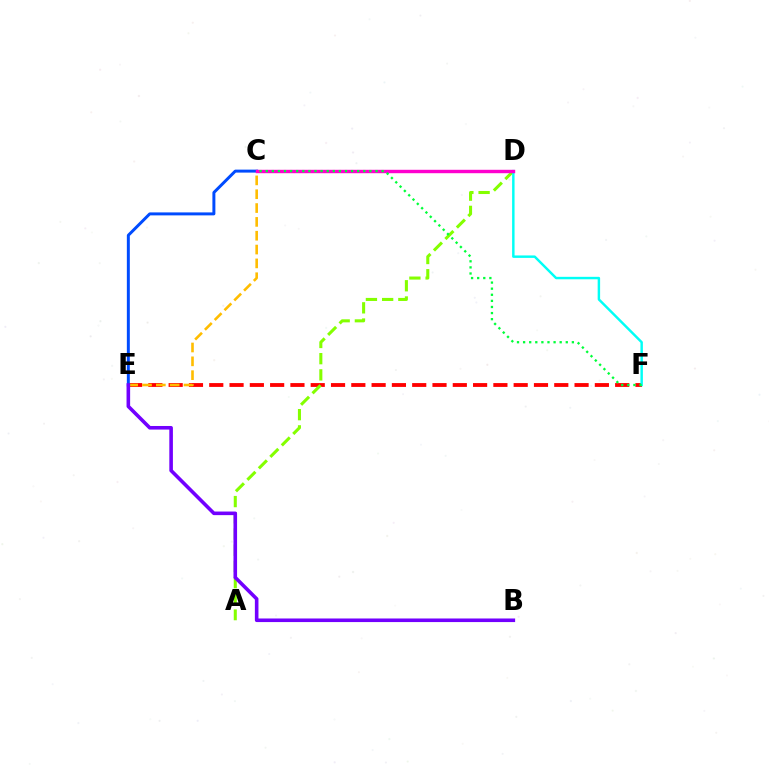{('E', 'F'): [{'color': '#ff0000', 'line_style': 'dashed', 'thickness': 2.76}], ('A', 'D'): [{'color': '#84ff00', 'line_style': 'dashed', 'thickness': 2.2}], ('D', 'F'): [{'color': '#00fff6', 'line_style': 'solid', 'thickness': 1.76}], ('C', 'E'): [{'color': '#ffbd00', 'line_style': 'dashed', 'thickness': 1.88}, {'color': '#004bff', 'line_style': 'solid', 'thickness': 2.14}], ('C', 'D'): [{'color': '#ff00cf', 'line_style': 'solid', 'thickness': 2.46}], ('C', 'F'): [{'color': '#00ff39', 'line_style': 'dotted', 'thickness': 1.66}], ('B', 'E'): [{'color': '#7200ff', 'line_style': 'solid', 'thickness': 2.59}]}